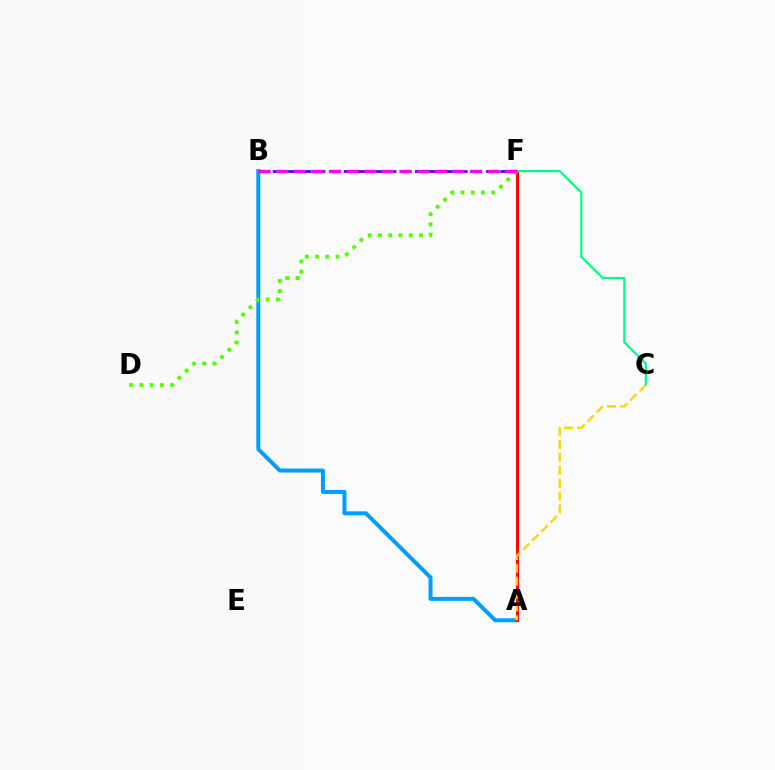{('B', 'F'): [{'color': '#3700ff', 'line_style': 'dashed', 'thickness': 1.93}, {'color': '#ff00ed', 'line_style': 'dashed', 'thickness': 2.4}], ('A', 'B'): [{'color': '#009eff', 'line_style': 'solid', 'thickness': 2.88}], ('A', 'F'): [{'color': '#ff0000', 'line_style': 'solid', 'thickness': 2.17}], ('C', 'F'): [{'color': '#00ff86', 'line_style': 'solid', 'thickness': 1.6}], ('D', 'F'): [{'color': '#4fff00', 'line_style': 'dotted', 'thickness': 2.78}], ('A', 'C'): [{'color': '#ffd500', 'line_style': 'dashed', 'thickness': 1.75}]}